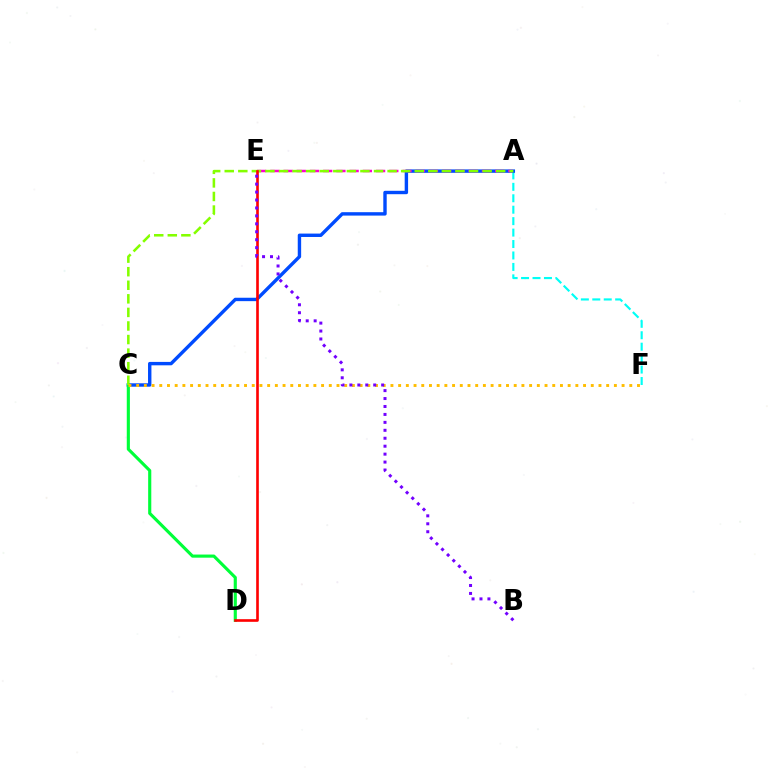{('A', 'F'): [{'color': '#00fff6', 'line_style': 'dashed', 'thickness': 1.55}], ('A', 'C'): [{'color': '#004bff', 'line_style': 'solid', 'thickness': 2.45}, {'color': '#84ff00', 'line_style': 'dashed', 'thickness': 1.84}], ('A', 'E'): [{'color': '#ff00cf', 'line_style': 'dashed', 'thickness': 1.8}], ('C', 'D'): [{'color': '#00ff39', 'line_style': 'solid', 'thickness': 2.25}], ('C', 'F'): [{'color': '#ffbd00', 'line_style': 'dotted', 'thickness': 2.09}], ('D', 'E'): [{'color': '#ff0000', 'line_style': 'solid', 'thickness': 1.9}], ('B', 'E'): [{'color': '#7200ff', 'line_style': 'dotted', 'thickness': 2.16}]}